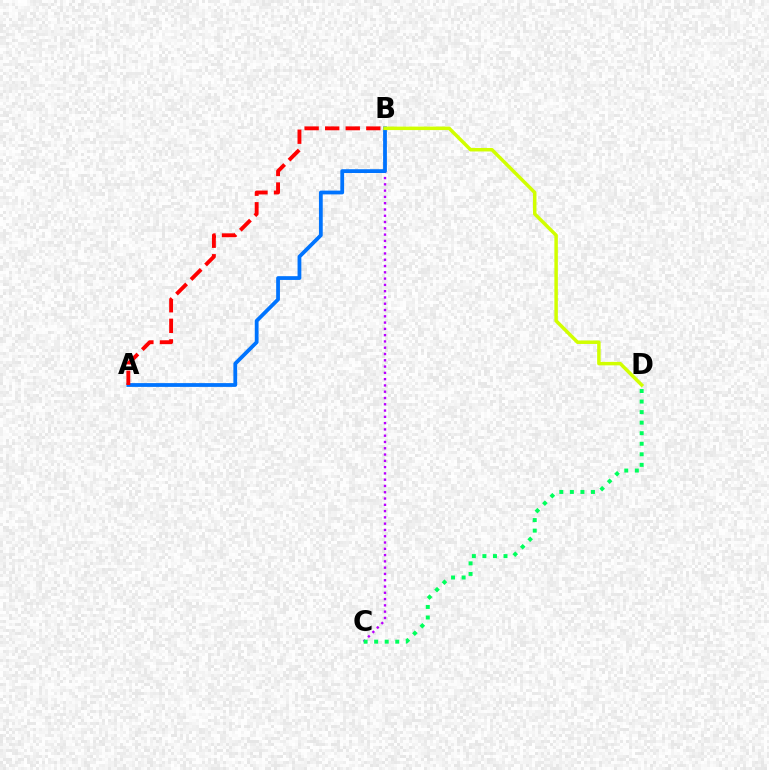{('B', 'C'): [{'color': '#b900ff', 'line_style': 'dotted', 'thickness': 1.71}], ('A', 'B'): [{'color': '#0074ff', 'line_style': 'solid', 'thickness': 2.72}, {'color': '#ff0000', 'line_style': 'dashed', 'thickness': 2.79}], ('B', 'D'): [{'color': '#d1ff00', 'line_style': 'solid', 'thickness': 2.51}], ('C', 'D'): [{'color': '#00ff5c', 'line_style': 'dotted', 'thickness': 2.87}]}